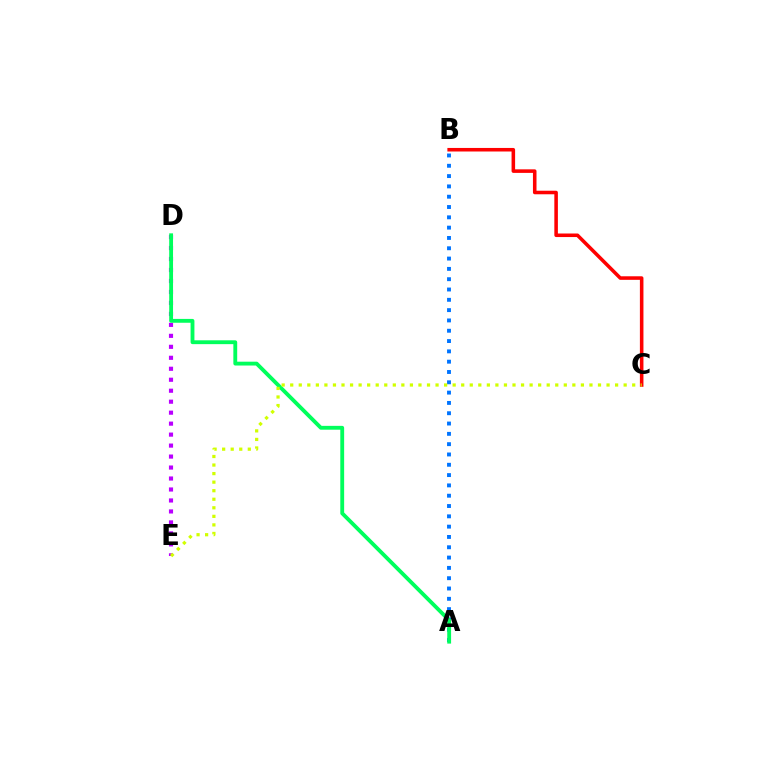{('B', 'C'): [{'color': '#ff0000', 'line_style': 'solid', 'thickness': 2.56}], ('D', 'E'): [{'color': '#b900ff', 'line_style': 'dotted', 'thickness': 2.98}], ('A', 'B'): [{'color': '#0074ff', 'line_style': 'dotted', 'thickness': 2.8}], ('A', 'D'): [{'color': '#00ff5c', 'line_style': 'solid', 'thickness': 2.77}], ('C', 'E'): [{'color': '#d1ff00', 'line_style': 'dotted', 'thickness': 2.32}]}